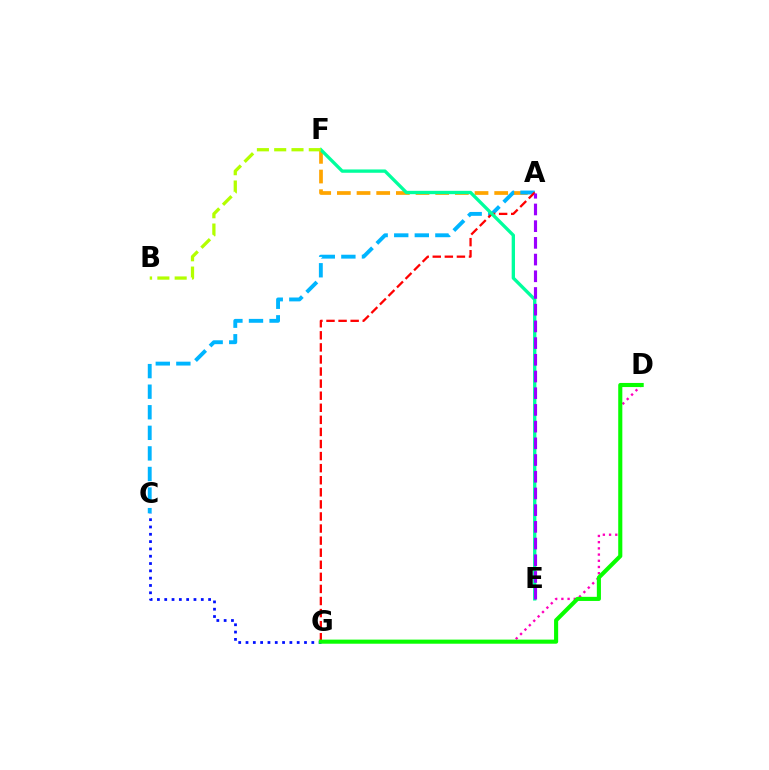{('C', 'G'): [{'color': '#0010ff', 'line_style': 'dotted', 'thickness': 1.99}], ('D', 'G'): [{'color': '#ff00bd', 'line_style': 'dotted', 'thickness': 1.69}, {'color': '#08ff00', 'line_style': 'solid', 'thickness': 2.95}], ('A', 'F'): [{'color': '#ffa500', 'line_style': 'dashed', 'thickness': 2.67}], ('A', 'C'): [{'color': '#00b5ff', 'line_style': 'dashed', 'thickness': 2.79}], ('A', 'G'): [{'color': '#ff0000', 'line_style': 'dashed', 'thickness': 1.64}], ('E', 'F'): [{'color': '#00ff9d', 'line_style': 'solid', 'thickness': 2.39}], ('B', 'F'): [{'color': '#b3ff00', 'line_style': 'dashed', 'thickness': 2.35}], ('A', 'E'): [{'color': '#9b00ff', 'line_style': 'dashed', 'thickness': 2.27}]}